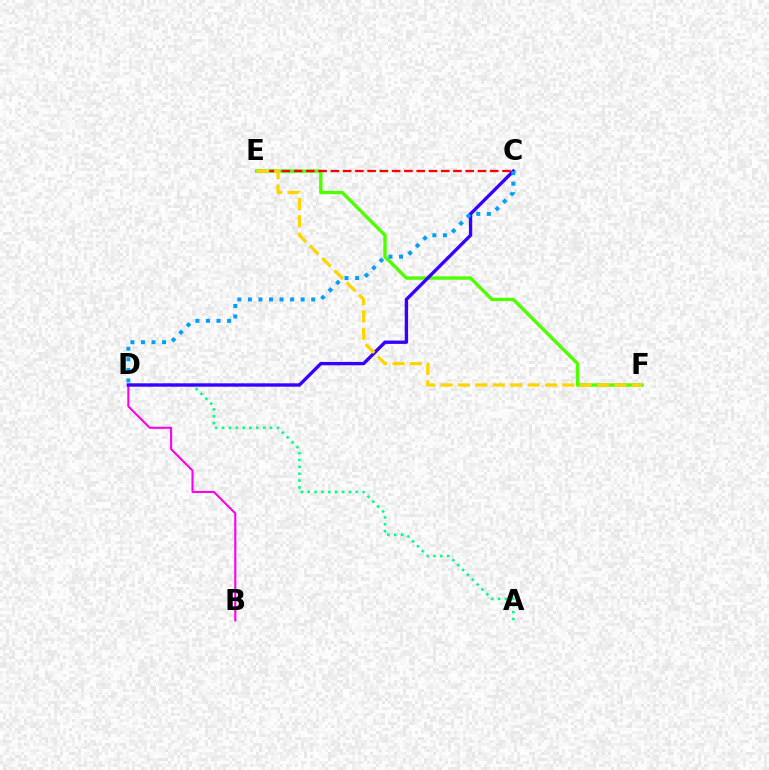{('A', 'D'): [{'color': '#00ff86', 'line_style': 'dotted', 'thickness': 1.87}], ('E', 'F'): [{'color': '#4fff00', 'line_style': 'solid', 'thickness': 2.45}, {'color': '#ffd500', 'line_style': 'dashed', 'thickness': 2.36}], ('C', 'E'): [{'color': '#ff0000', 'line_style': 'dashed', 'thickness': 1.67}], ('B', 'D'): [{'color': '#ff00ed', 'line_style': 'solid', 'thickness': 1.51}], ('C', 'D'): [{'color': '#3700ff', 'line_style': 'solid', 'thickness': 2.41}, {'color': '#009eff', 'line_style': 'dotted', 'thickness': 2.87}]}